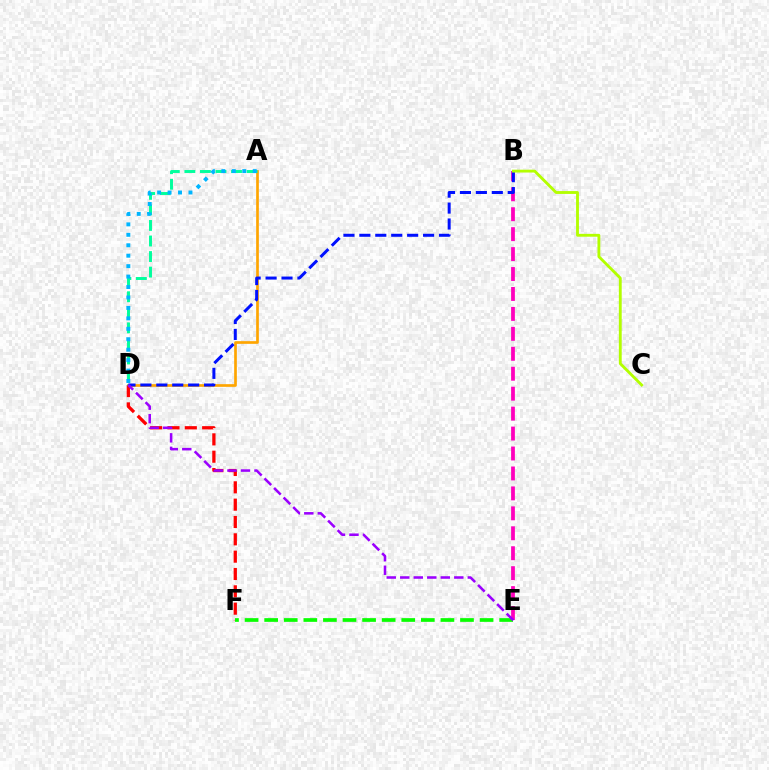{('A', 'D'): [{'color': '#ffa500', 'line_style': 'solid', 'thickness': 1.93}, {'color': '#00ff9d', 'line_style': 'dashed', 'thickness': 2.11}, {'color': '#00b5ff', 'line_style': 'dotted', 'thickness': 2.84}], ('D', 'F'): [{'color': '#ff0000', 'line_style': 'dashed', 'thickness': 2.35}], ('E', 'F'): [{'color': '#08ff00', 'line_style': 'dashed', 'thickness': 2.66}], ('B', 'E'): [{'color': '#ff00bd', 'line_style': 'dashed', 'thickness': 2.71}], ('B', 'D'): [{'color': '#0010ff', 'line_style': 'dashed', 'thickness': 2.16}], ('D', 'E'): [{'color': '#9b00ff', 'line_style': 'dashed', 'thickness': 1.84}], ('B', 'C'): [{'color': '#b3ff00', 'line_style': 'solid', 'thickness': 2.05}]}